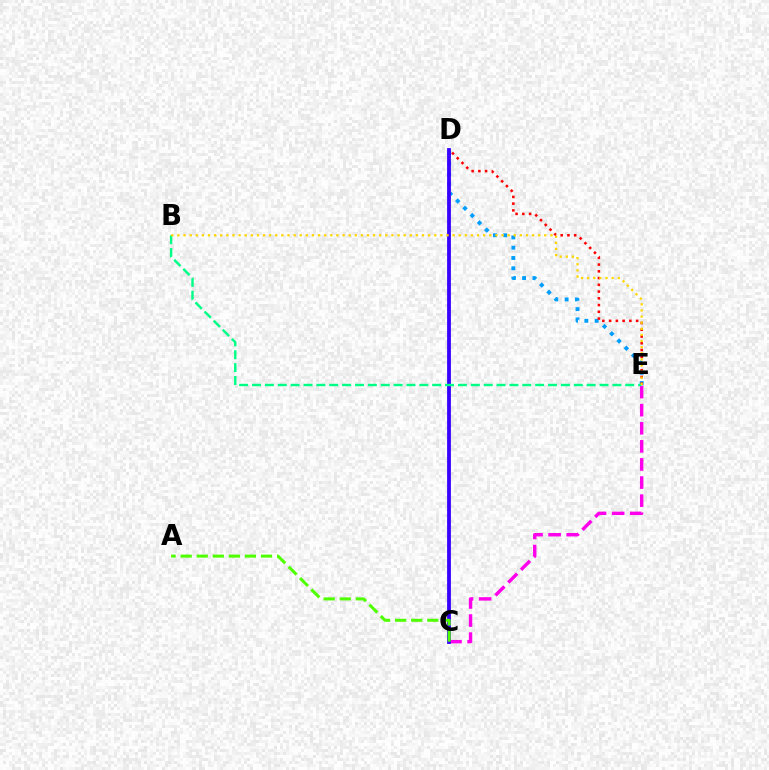{('C', 'E'): [{'color': '#ff00ed', 'line_style': 'dashed', 'thickness': 2.46}], ('D', 'E'): [{'color': '#009eff', 'line_style': 'dotted', 'thickness': 2.79}, {'color': '#ff0000', 'line_style': 'dotted', 'thickness': 1.83}], ('C', 'D'): [{'color': '#3700ff', 'line_style': 'solid', 'thickness': 2.73}], ('A', 'C'): [{'color': '#4fff00', 'line_style': 'dashed', 'thickness': 2.18}], ('B', 'E'): [{'color': '#00ff86', 'line_style': 'dashed', 'thickness': 1.75}, {'color': '#ffd500', 'line_style': 'dotted', 'thickness': 1.66}]}